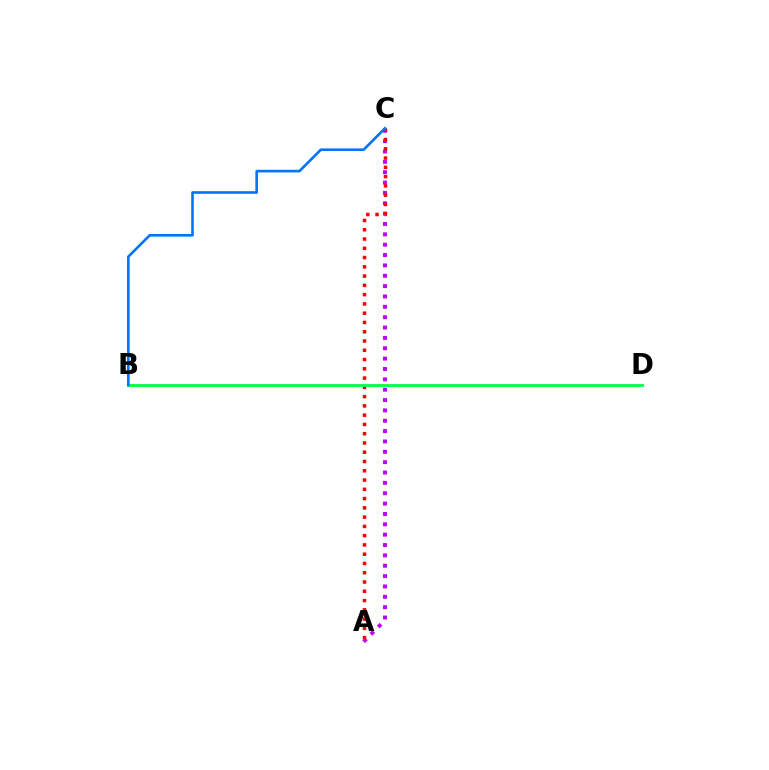{('A', 'C'): [{'color': '#b900ff', 'line_style': 'dotted', 'thickness': 2.81}, {'color': '#ff0000', 'line_style': 'dotted', 'thickness': 2.52}], ('B', 'D'): [{'color': '#d1ff00', 'line_style': 'solid', 'thickness': 1.94}, {'color': '#00ff5c', 'line_style': 'solid', 'thickness': 1.99}], ('B', 'C'): [{'color': '#0074ff', 'line_style': 'solid', 'thickness': 1.89}]}